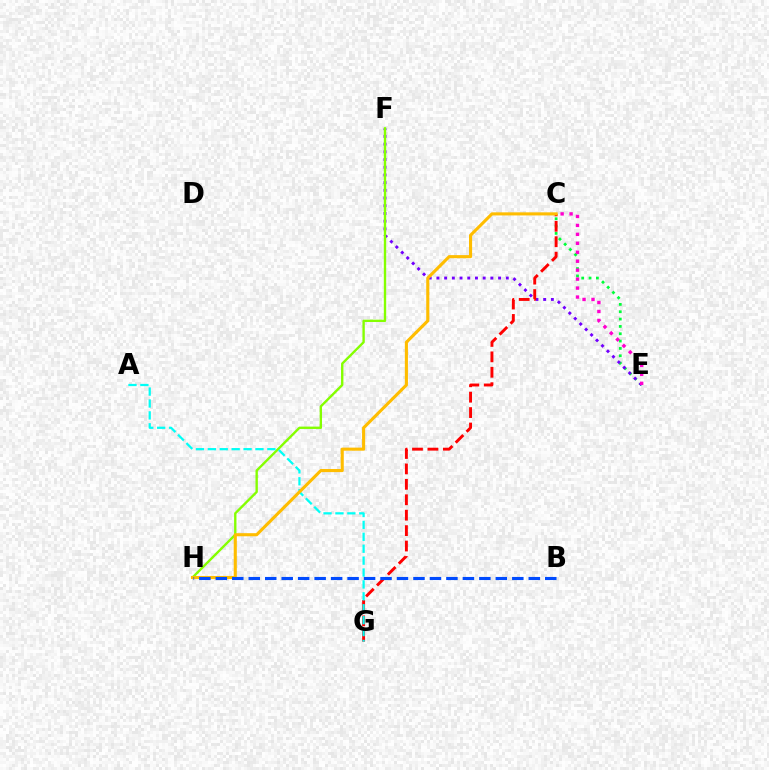{('C', 'E'): [{'color': '#00ff39', 'line_style': 'dotted', 'thickness': 1.99}, {'color': '#ff00cf', 'line_style': 'dotted', 'thickness': 2.43}], ('E', 'F'): [{'color': '#7200ff', 'line_style': 'dotted', 'thickness': 2.09}], ('C', 'G'): [{'color': '#ff0000', 'line_style': 'dashed', 'thickness': 2.1}], ('F', 'H'): [{'color': '#84ff00', 'line_style': 'solid', 'thickness': 1.7}], ('A', 'G'): [{'color': '#00fff6', 'line_style': 'dashed', 'thickness': 1.62}], ('C', 'H'): [{'color': '#ffbd00', 'line_style': 'solid', 'thickness': 2.23}], ('B', 'H'): [{'color': '#004bff', 'line_style': 'dashed', 'thickness': 2.24}]}